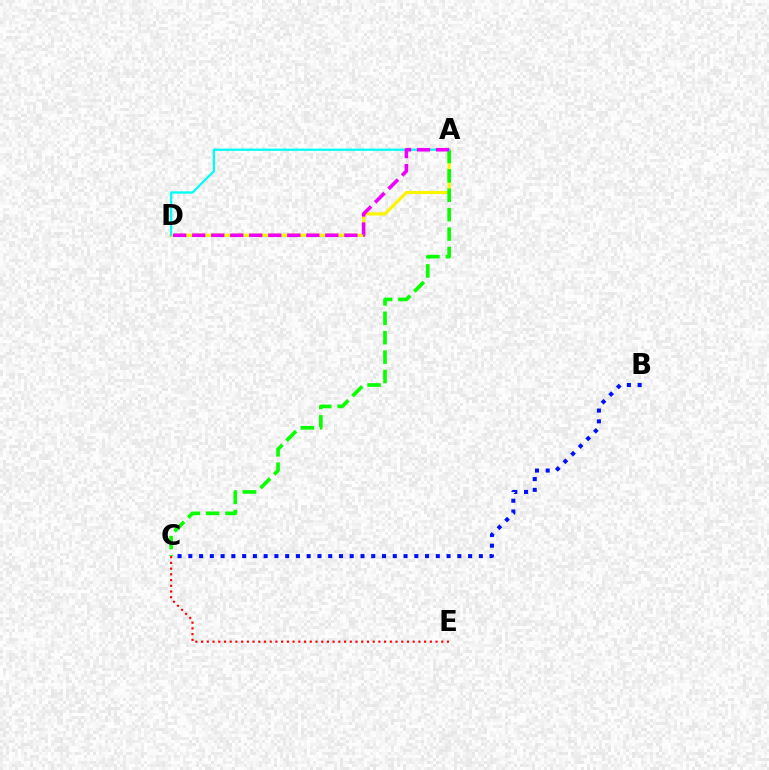{('A', 'D'): [{'color': '#fcf500', 'line_style': 'solid', 'thickness': 2.3}, {'color': '#00fff6', 'line_style': 'solid', 'thickness': 1.64}, {'color': '#ee00ff', 'line_style': 'dashed', 'thickness': 2.58}], ('A', 'C'): [{'color': '#08ff00', 'line_style': 'dashed', 'thickness': 2.64}], ('B', 'C'): [{'color': '#0010ff', 'line_style': 'dotted', 'thickness': 2.92}], ('C', 'E'): [{'color': '#ff0000', 'line_style': 'dotted', 'thickness': 1.55}]}